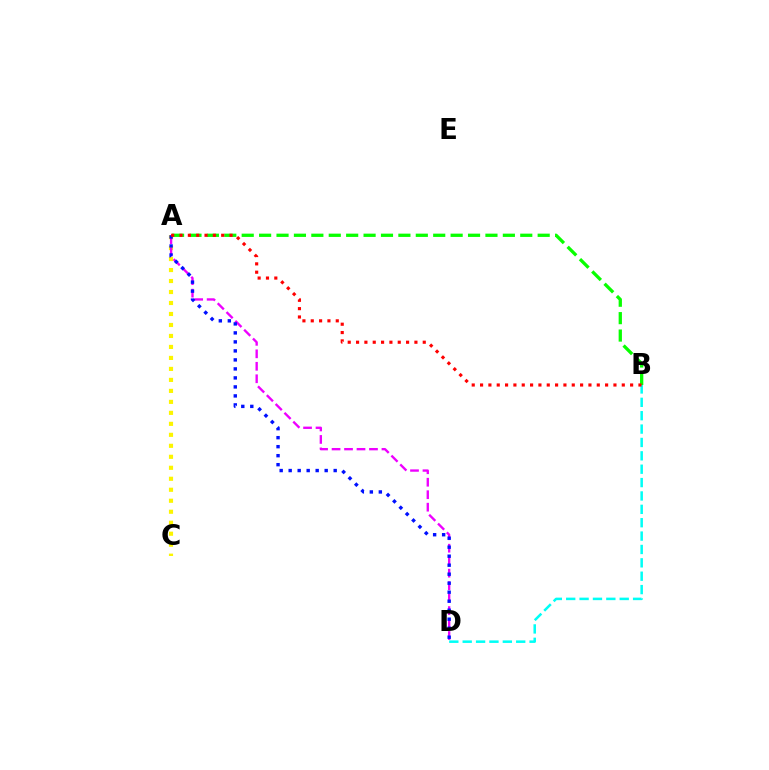{('A', 'C'): [{'color': '#fcf500', 'line_style': 'dotted', 'thickness': 2.98}], ('A', 'D'): [{'color': '#ee00ff', 'line_style': 'dashed', 'thickness': 1.69}, {'color': '#0010ff', 'line_style': 'dotted', 'thickness': 2.45}], ('B', 'D'): [{'color': '#00fff6', 'line_style': 'dashed', 'thickness': 1.82}], ('A', 'B'): [{'color': '#08ff00', 'line_style': 'dashed', 'thickness': 2.37}, {'color': '#ff0000', 'line_style': 'dotted', 'thickness': 2.27}]}